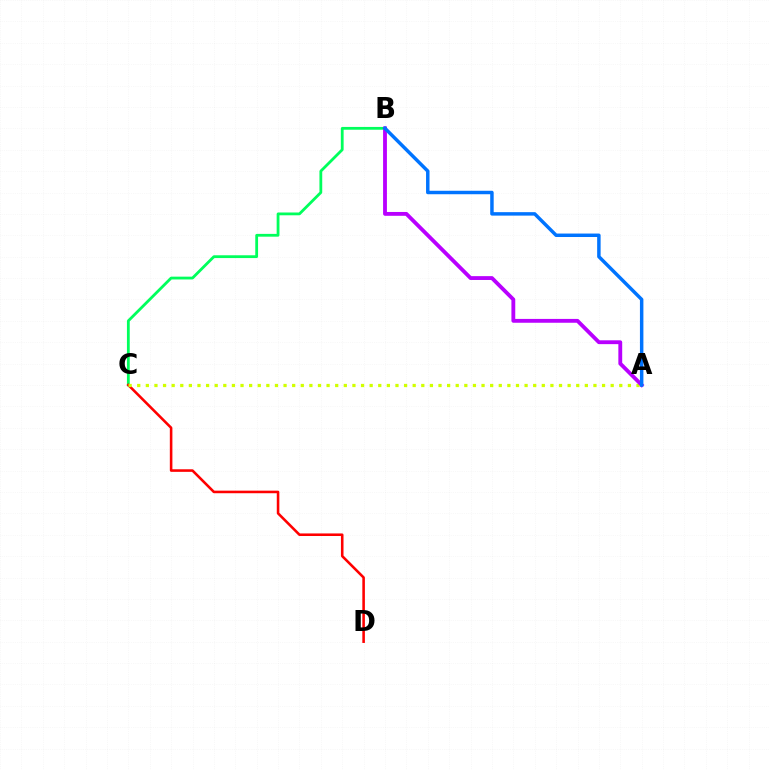{('B', 'C'): [{'color': '#00ff5c', 'line_style': 'solid', 'thickness': 2.01}], ('C', 'D'): [{'color': '#ff0000', 'line_style': 'solid', 'thickness': 1.85}], ('A', 'C'): [{'color': '#d1ff00', 'line_style': 'dotted', 'thickness': 2.34}], ('A', 'B'): [{'color': '#b900ff', 'line_style': 'solid', 'thickness': 2.76}, {'color': '#0074ff', 'line_style': 'solid', 'thickness': 2.49}]}